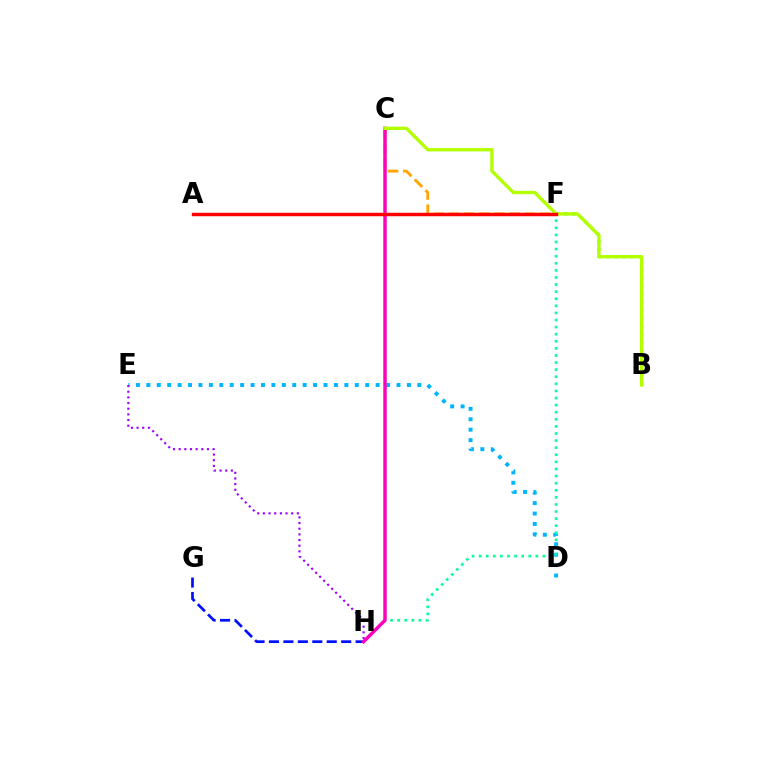{('D', 'E'): [{'color': '#00b5ff', 'line_style': 'dotted', 'thickness': 2.83}], ('E', 'H'): [{'color': '#9b00ff', 'line_style': 'dotted', 'thickness': 1.54}], ('C', 'F'): [{'color': '#ffa500', 'line_style': 'dashed', 'thickness': 2.06}], ('B', 'F'): [{'color': '#08ff00', 'line_style': 'dotted', 'thickness': 2.18}], ('G', 'H'): [{'color': '#0010ff', 'line_style': 'dashed', 'thickness': 1.96}], ('F', 'H'): [{'color': '#00ff9d', 'line_style': 'dotted', 'thickness': 1.93}], ('C', 'H'): [{'color': '#ff00bd', 'line_style': 'solid', 'thickness': 2.48}], ('B', 'C'): [{'color': '#b3ff00', 'line_style': 'solid', 'thickness': 2.42}], ('A', 'F'): [{'color': '#ff0000', 'line_style': 'solid', 'thickness': 2.49}]}